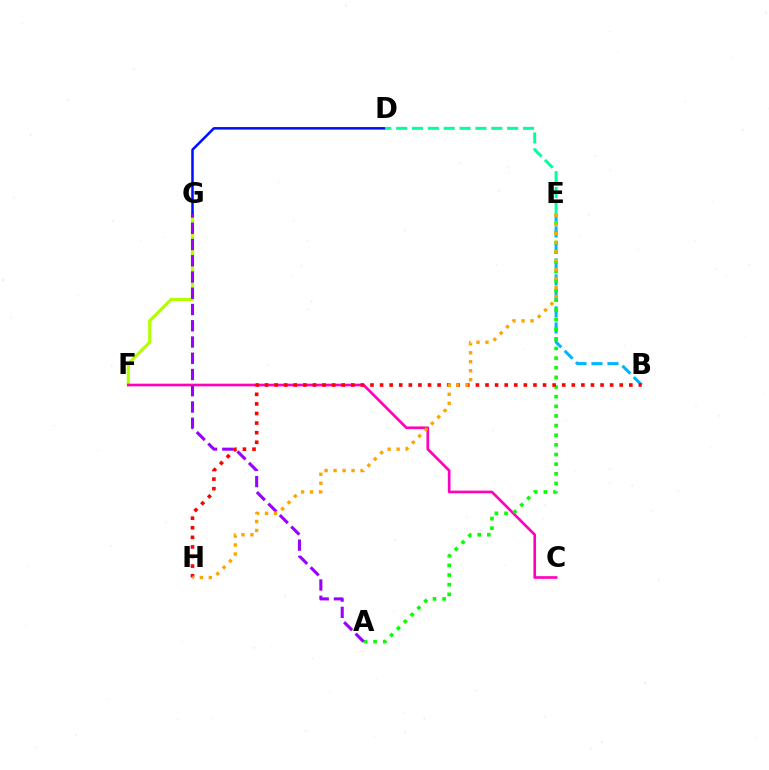{('F', 'G'): [{'color': '#b3ff00', 'line_style': 'solid', 'thickness': 2.29}], ('B', 'E'): [{'color': '#00b5ff', 'line_style': 'dashed', 'thickness': 2.17}], ('C', 'F'): [{'color': '#ff00bd', 'line_style': 'solid', 'thickness': 1.92}], ('A', 'E'): [{'color': '#08ff00', 'line_style': 'dotted', 'thickness': 2.62}], ('D', 'G'): [{'color': '#0010ff', 'line_style': 'solid', 'thickness': 1.83}], ('D', 'E'): [{'color': '#00ff9d', 'line_style': 'dashed', 'thickness': 2.15}], ('B', 'H'): [{'color': '#ff0000', 'line_style': 'dotted', 'thickness': 2.6}], ('A', 'G'): [{'color': '#9b00ff', 'line_style': 'dashed', 'thickness': 2.21}], ('E', 'H'): [{'color': '#ffa500', 'line_style': 'dotted', 'thickness': 2.44}]}